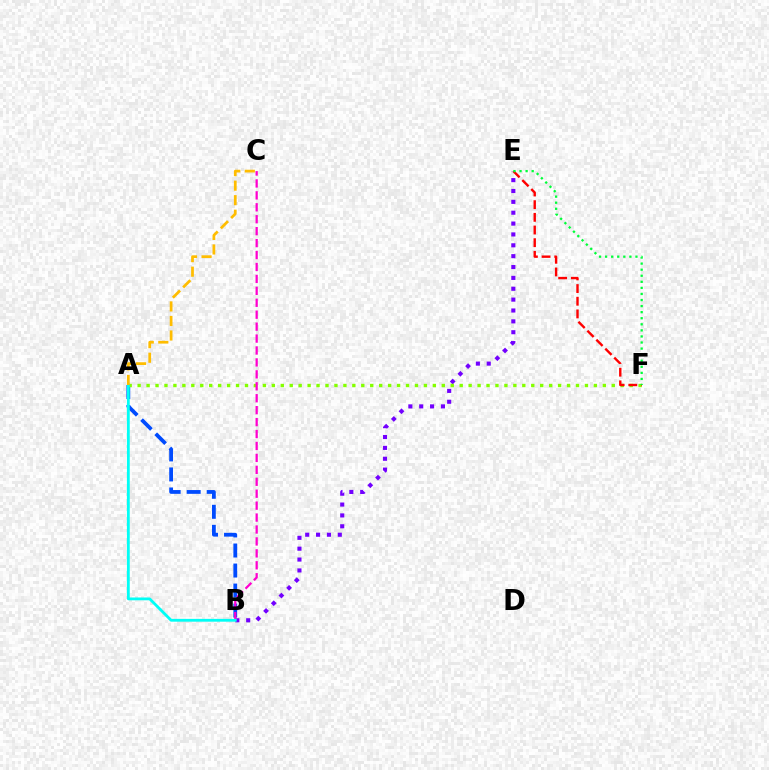{('A', 'B'): [{'color': '#004bff', 'line_style': 'dashed', 'thickness': 2.72}, {'color': '#00fff6', 'line_style': 'solid', 'thickness': 2.02}], ('B', 'E'): [{'color': '#7200ff', 'line_style': 'dotted', 'thickness': 2.95}], ('A', 'F'): [{'color': '#84ff00', 'line_style': 'dotted', 'thickness': 2.43}], ('B', 'C'): [{'color': '#ff00cf', 'line_style': 'dashed', 'thickness': 1.62}], ('A', 'C'): [{'color': '#ffbd00', 'line_style': 'dashed', 'thickness': 1.97}], ('E', 'F'): [{'color': '#ff0000', 'line_style': 'dashed', 'thickness': 1.72}, {'color': '#00ff39', 'line_style': 'dotted', 'thickness': 1.65}]}